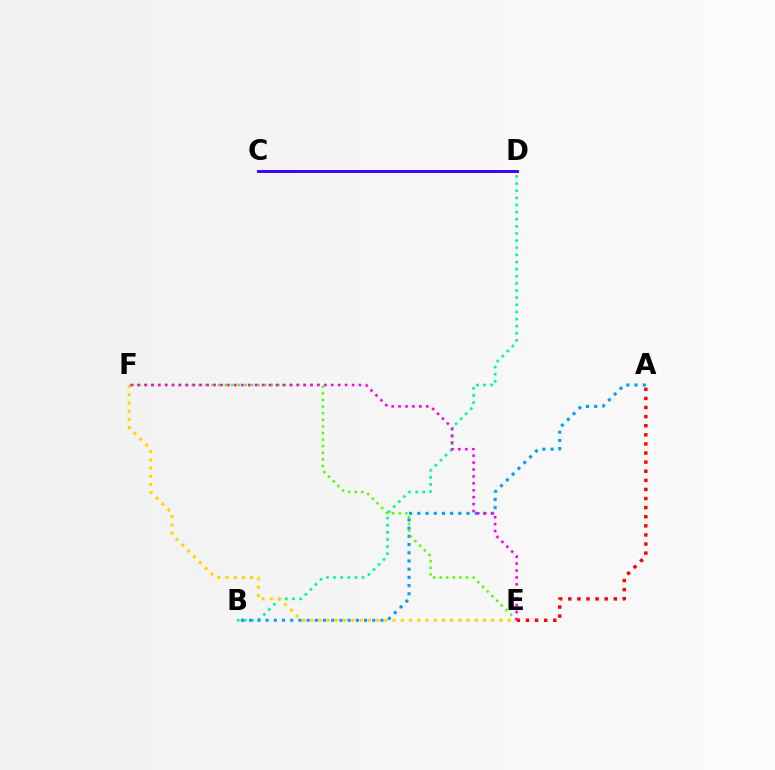{('A', 'E'): [{'color': '#ff0000', 'line_style': 'dotted', 'thickness': 2.47}], ('C', 'D'): [{'color': '#3700ff', 'line_style': 'solid', 'thickness': 2.09}], ('B', 'D'): [{'color': '#00ff86', 'line_style': 'dotted', 'thickness': 1.94}], ('A', 'B'): [{'color': '#009eff', 'line_style': 'dotted', 'thickness': 2.23}], ('E', 'F'): [{'color': '#4fff00', 'line_style': 'dotted', 'thickness': 1.79}, {'color': '#ffd500', 'line_style': 'dotted', 'thickness': 2.23}, {'color': '#ff00ed', 'line_style': 'dotted', 'thickness': 1.88}]}